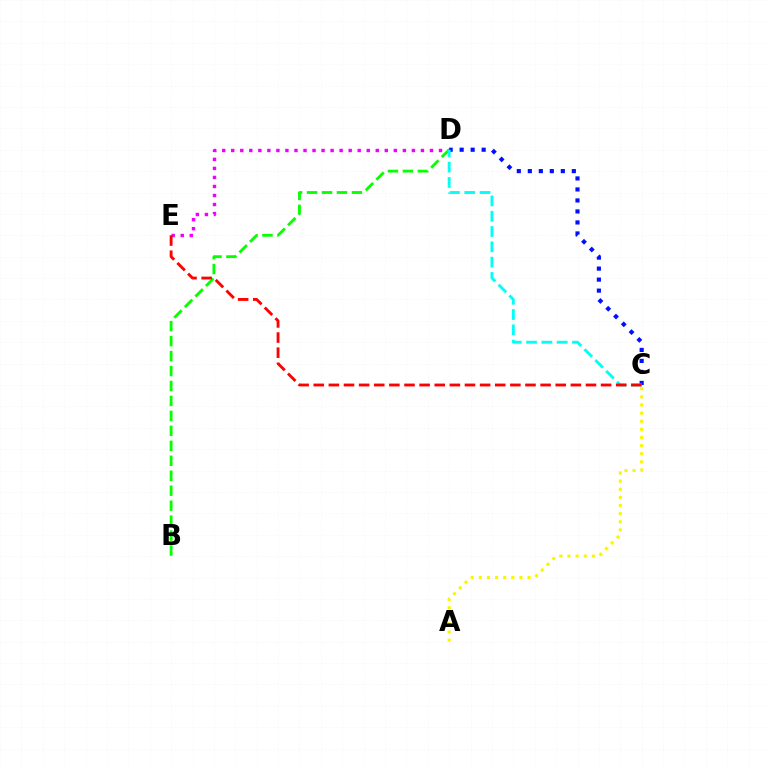{('D', 'E'): [{'color': '#ee00ff', 'line_style': 'dotted', 'thickness': 2.45}], ('A', 'C'): [{'color': '#fcf500', 'line_style': 'dotted', 'thickness': 2.21}], ('B', 'D'): [{'color': '#08ff00', 'line_style': 'dashed', 'thickness': 2.03}], ('C', 'D'): [{'color': '#0010ff', 'line_style': 'dotted', 'thickness': 2.99}, {'color': '#00fff6', 'line_style': 'dashed', 'thickness': 2.08}], ('C', 'E'): [{'color': '#ff0000', 'line_style': 'dashed', 'thickness': 2.05}]}